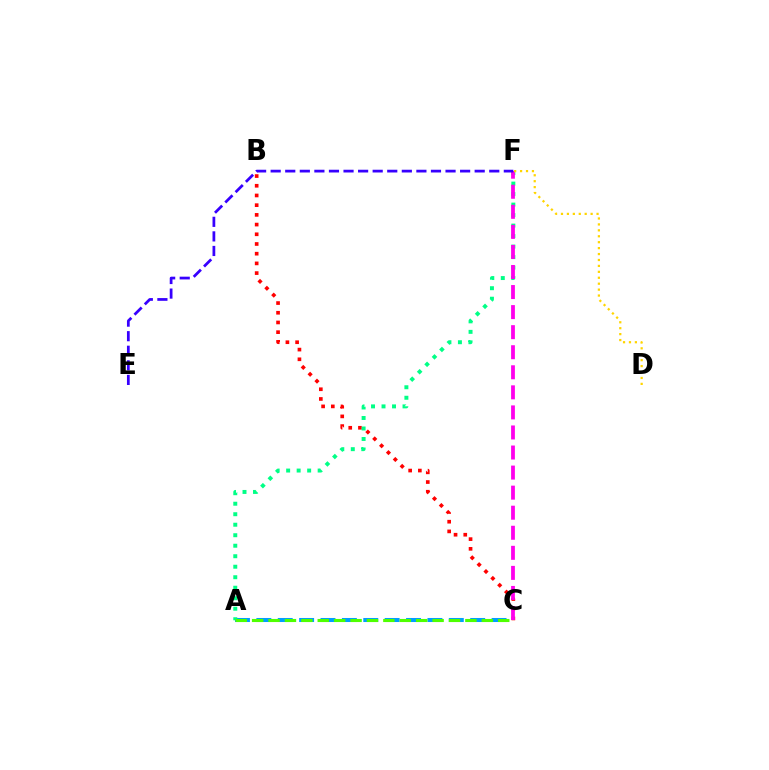{('B', 'C'): [{'color': '#ff0000', 'line_style': 'dotted', 'thickness': 2.64}], ('A', 'C'): [{'color': '#009eff', 'line_style': 'dashed', 'thickness': 2.91}, {'color': '#4fff00', 'line_style': 'dashed', 'thickness': 2.23}], ('A', 'F'): [{'color': '#00ff86', 'line_style': 'dotted', 'thickness': 2.85}], ('C', 'F'): [{'color': '#ff00ed', 'line_style': 'dashed', 'thickness': 2.73}], ('D', 'F'): [{'color': '#ffd500', 'line_style': 'dotted', 'thickness': 1.61}], ('E', 'F'): [{'color': '#3700ff', 'line_style': 'dashed', 'thickness': 1.98}]}